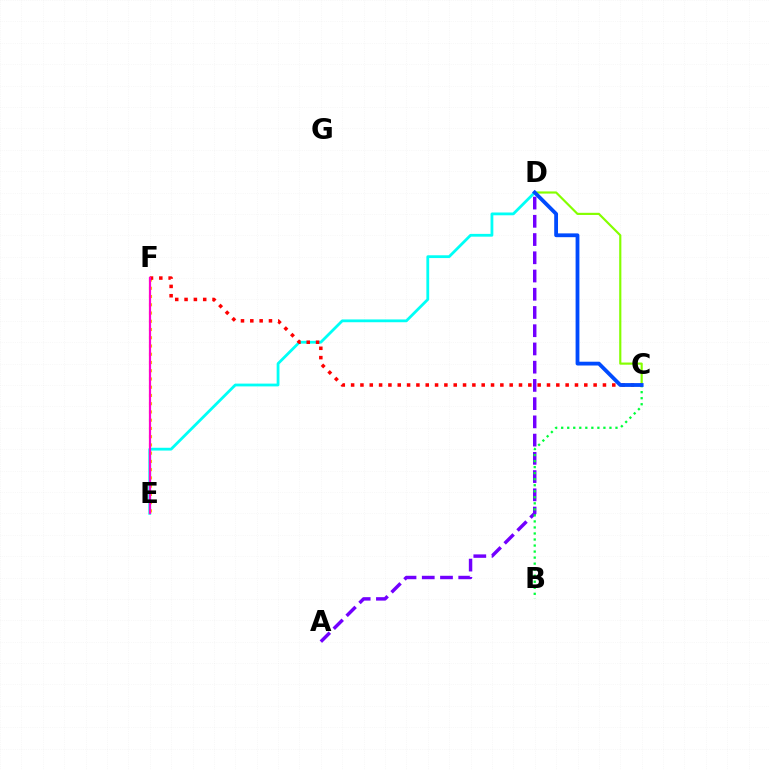{('A', 'D'): [{'color': '#7200ff', 'line_style': 'dashed', 'thickness': 2.48}], ('D', 'E'): [{'color': '#00fff6', 'line_style': 'solid', 'thickness': 2.01}], ('E', 'F'): [{'color': '#ffbd00', 'line_style': 'dotted', 'thickness': 2.24}, {'color': '#ff00cf', 'line_style': 'solid', 'thickness': 1.59}], ('B', 'C'): [{'color': '#00ff39', 'line_style': 'dotted', 'thickness': 1.64}], ('C', 'D'): [{'color': '#84ff00', 'line_style': 'solid', 'thickness': 1.56}, {'color': '#004bff', 'line_style': 'solid', 'thickness': 2.74}], ('C', 'F'): [{'color': '#ff0000', 'line_style': 'dotted', 'thickness': 2.53}]}